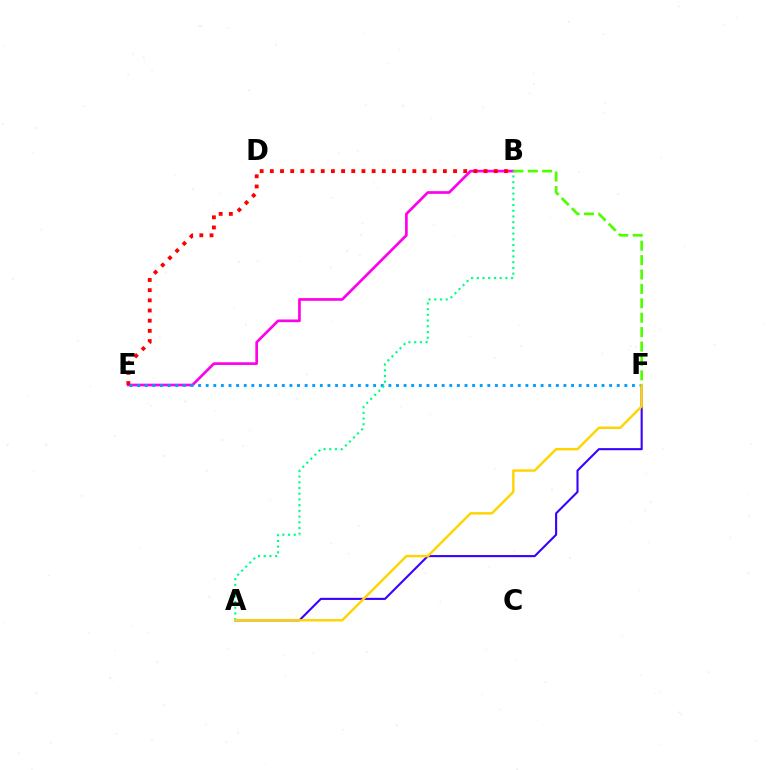{('A', 'F'): [{'color': '#3700ff', 'line_style': 'solid', 'thickness': 1.5}, {'color': '#ffd500', 'line_style': 'solid', 'thickness': 1.75}], ('B', 'E'): [{'color': '#ff00ed', 'line_style': 'solid', 'thickness': 1.93}, {'color': '#ff0000', 'line_style': 'dotted', 'thickness': 2.77}], ('E', 'F'): [{'color': '#009eff', 'line_style': 'dotted', 'thickness': 2.07}], ('B', 'F'): [{'color': '#4fff00', 'line_style': 'dashed', 'thickness': 1.96}], ('A', 'B'): [{'color': '#00ff86', 'line_style': 'dotted', 'thickness': 1.55}]}